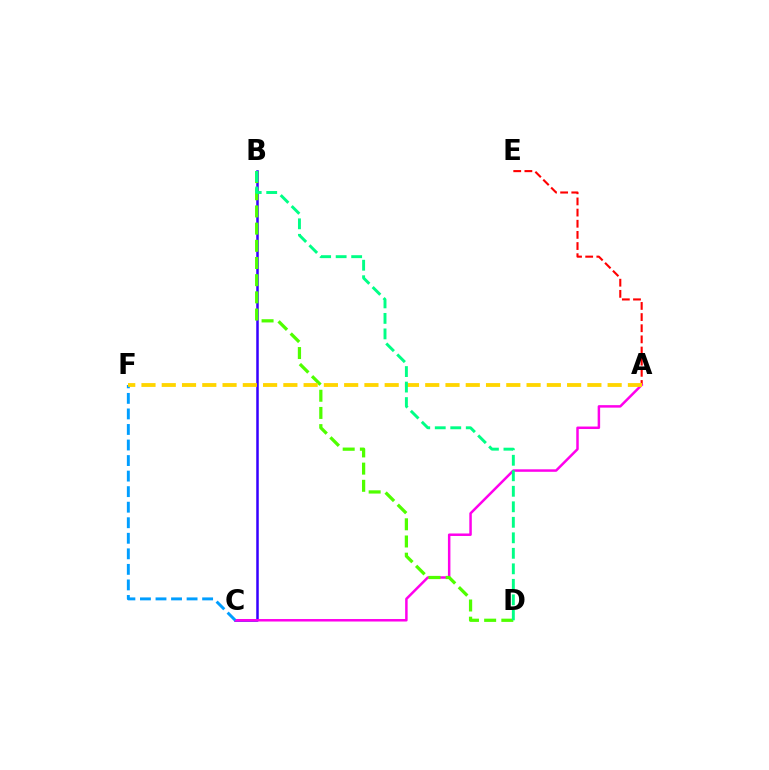{('A', 'E'): [{'color': '#ff0000', 'line_style': 'dashed', 'thickness': 1.51}], ('B', 'C'): [{'color': '#3700ff', 'line_style': 'solid', 'thickness': 1.81}], ('A', 'C'): [{'color': '#ff00ed', 'line_style': 'solid', 'thickness': 1.79}], ('B', 'D'): [{'color': '#4fff00', 'line_style': 'dashed', 'thickness': 2.33}, {'color': '#00ff86', 'line_style': 'dashed', 'thickness': 2.11}], ('C', 'F'): [{'color': '#009eff', 'line_style': 'dashed', 'thickness': 2.11}], ('A', 'F'): [{'color': '#ffd500', 'line_style': 'dashed', 'thickness': 2.75}]}